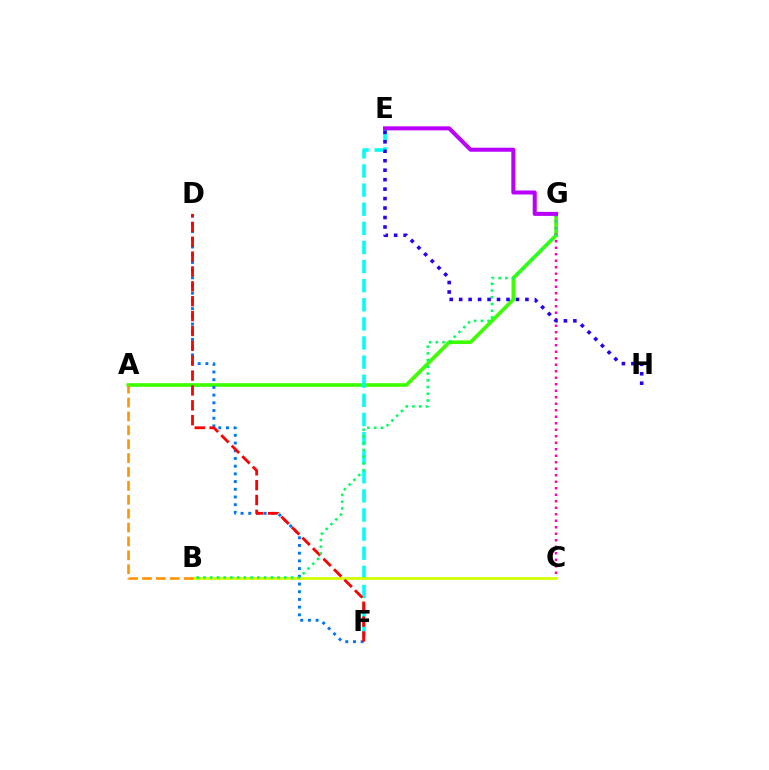{('A', 'G'): [{'color': '#3dff00', 'line_style': 'solid', 'thickness': 2.63}], ('D', 'F'): [{'color': '#0074ff', 'line_style': 'dotted', 'thickness': 2.09}, {'color': '#ff0000', 'line_style': 'dashed', 'thickness': 2.02}], ('E', 'F'): [{'color': '#00fff6', 'line_style': 'dashed', 'thickness': 2.6}], ('B', 'C'): [{'color': '#d1ff00', 'line_style': 'solid', 'thickness': 1.97}], ('C', 'G'): [{'color': '#ff00ac', 'line_style': 'dotted', 'thickness': 1.77}], ('B', 'G'): [{'color': '#00ff5c', 'line_style': 'dotted', 'thickness': 1.83}], ('A', 'B'): [{'color': '#ff9400', 'line_style': 'dashed', 'thickness': 1.89}], ('E', 'G'): [{'color': '#b900ff', 'line_style': 'solid', 'thickness': 2.9}], ('E', 'H'): [{'color': '#2500ff', 'line_style': 'dotted', 'thickness': 2.57}]}